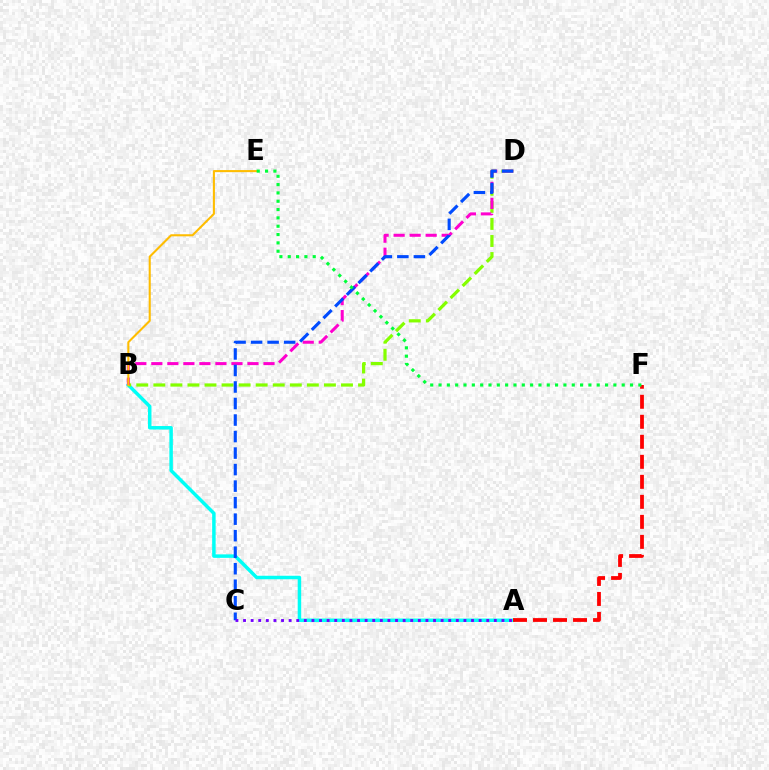{('A', 'B'): [{'color': '#00fff6', 'line_style': 'solid', 'thickness': 2.51}], ('B', 'D'): [{'color': '#84ff00', 'line_style': 'dashed', 'thickness': 2.32}, {'color': '#ff00cf', 'line_style': 'dashed', 'thickness': 2.18}], ('B', 'E'): [{'color': '#ffbd00', 'line_style': 'solid', 'thickness': 1.5}], ('C', 'D'): [{'color': '#004bff', 'line_style': 'dashed', 'thickness': 2.24}], ('A', 'C'): [{'color': '#7200ff', 'line_style': 'dotted', 'thickness': 2.06}], ('A', 'F'): [{'color': '#ff0000', 'line_style': 'dashed', 'thickness': 2.72}], ('E', 'F'): [{'color': '#00ff39', 'line_style': 'dotted', 'thickness': 2.26}]}